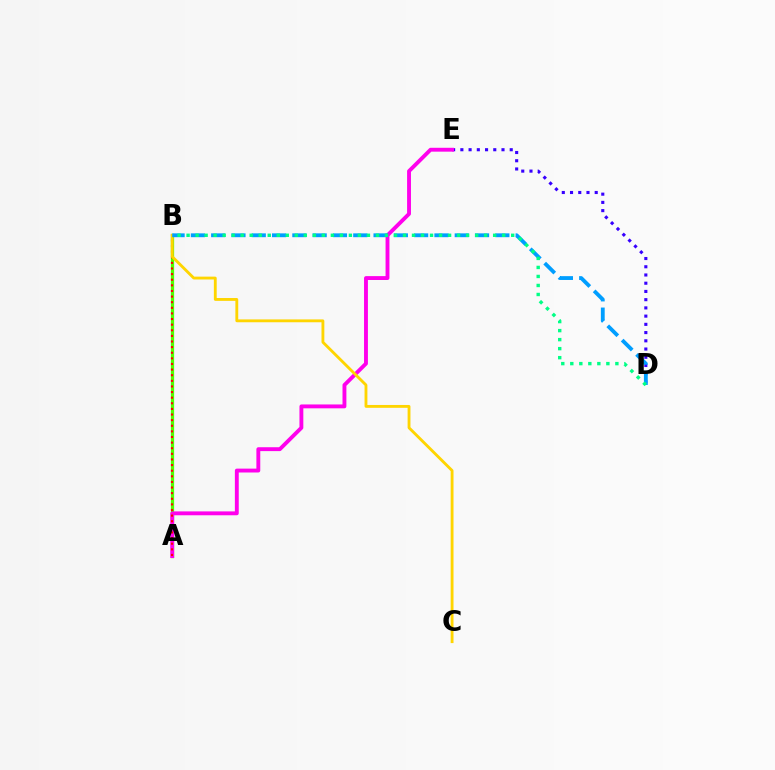{('D', 'E'): [{'color': '#3700ff', 'line_style': 'dotted', 'thickness': 2.24}], ('A', 'B'): [{'color': '#4fff00', 'line_style': 'solid', 'thickness': 2.34}, {'color': '#ff0000', 'line_style': 'dotted', 'thickness': 1.53}], ('A', 'E'): [{'color': '#ff00ed', 'line_style': 'solid', 'thickness': 2.79}], ('B', 'C'): [{'color': '#ffd500', 'line_style': 'solid', 'thickness': 2.05}], ('B', 'D'): [{'color': '#009eff', 'line_style': 'dashed', 'thickness': 2.76}, {'color': '#00ff86', 'line_style': 'dotted', 'thickness': 2.45}]}